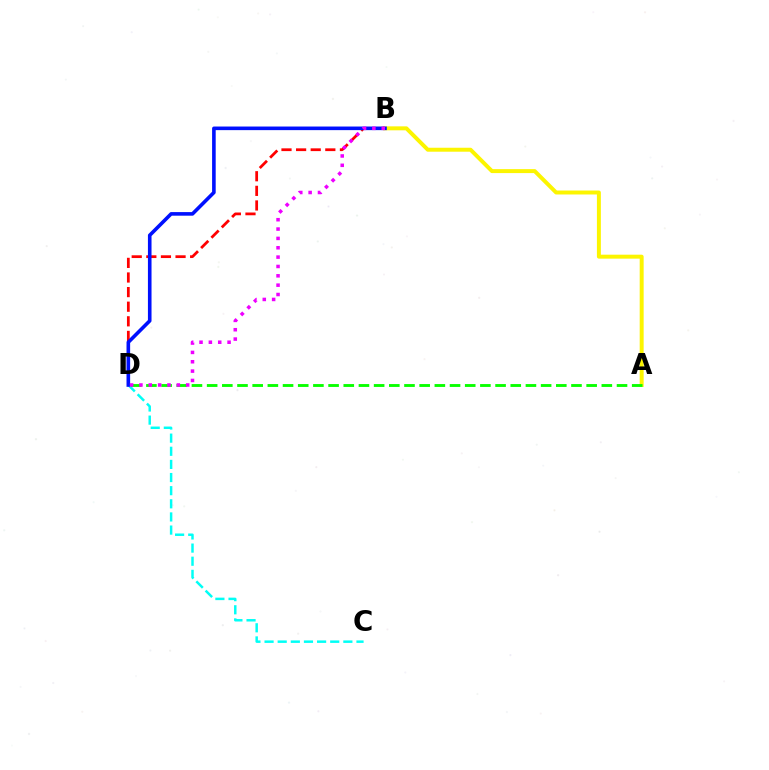{('A', 'B'): [{'color': '#fcf500', 'line_style': 'solid', 'thickness': 2.85}], ('C', 'D'): [{'color': '#00fff6', 'line_style': 'dashed', 'thickness': 1.78}], ('B', 'D'): [{'color': '#ff0000', 'line_style': 'dashed', 'thickness': 1.98}, {'color': '#0010ff', 'line_style': 'solid', 'thickness': 2.59}, {'color': '#ee00ff', 'line_style': 'dotted', 'thickness': 2.54}], ('A', 'D'): [{'color': '#08ff00', 'line_style': 'dashed', 'thickness': 2.06}]}